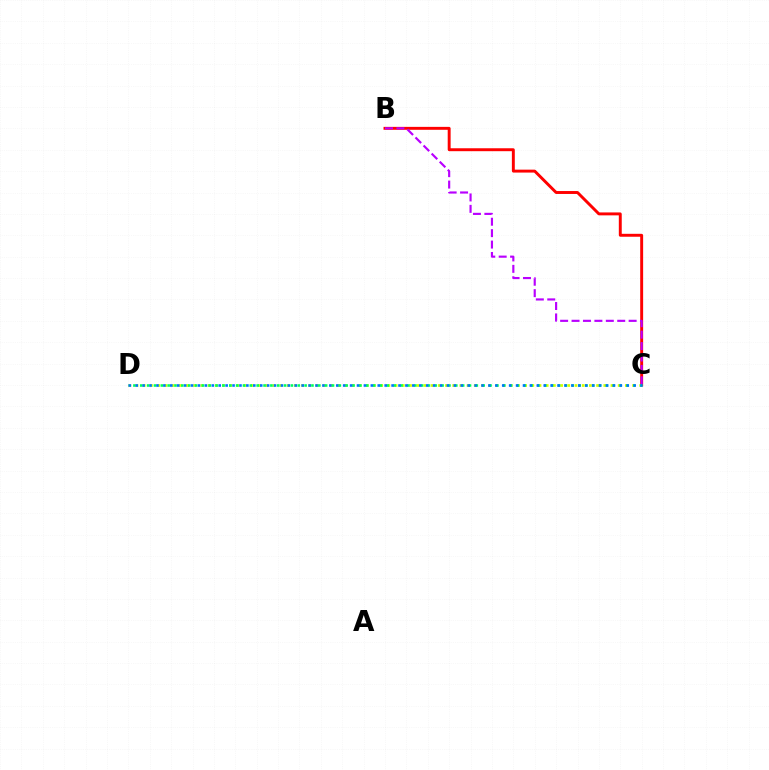{('B', 'C'): [{'color': '#ff0000', 'line_style': 'solid', 'thickness': 2.11}, {'color': '#b900ff', 'line_style': 'dashed', 'thickness': 1.55}], ('C', 'D'): [{'color': '#d1ff00', 'line_style': 'dotted', 'thickness': 1.96}, {'color': '#00ff5c', 'line_style': 'dotted', 'thickness': 1.86}, {'color': '#0074ff', 'line_style': 'dotted', 'thickness': 1.88}]}